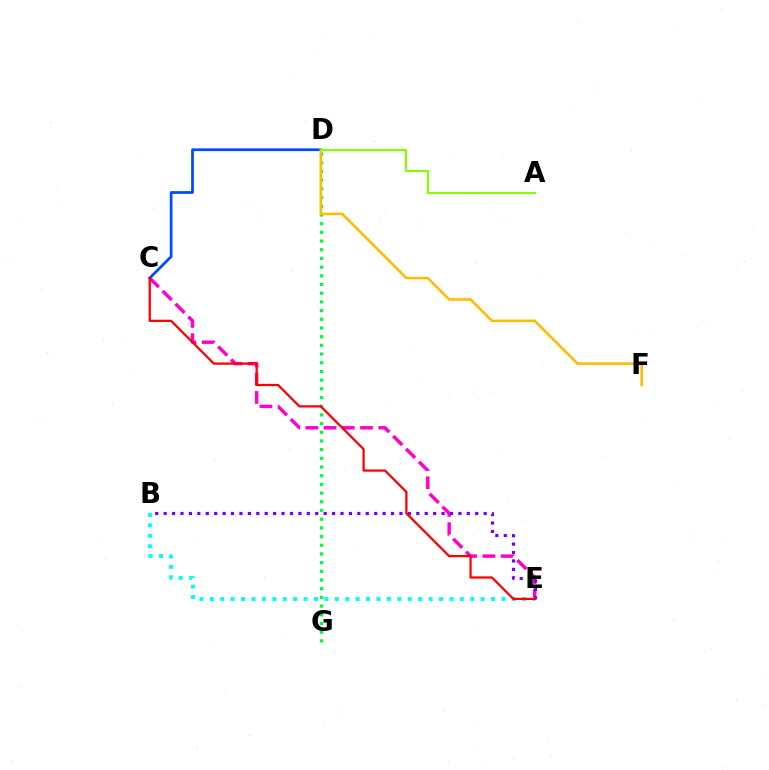{('C', 'E'): [{'color': '#ff00cf', 'line_style': 'dashed', 'thickness': 2.48}, {'color': '#ff0000', 'line_style': 'solid', 'thickness': 1.62}], ('C', 'D'): [{'color': '#004bff', 'line_style': 'solid', 'thickness': 1.97}], ('B', 'E'): [{'color': '#00fff6', 'line_style': 'dotted', 'thickness': 2.83}, {'color': '#7200ff', 'line_style': 'dotted', 'thickness': 2.29}], ('D', 'G'): [{'color': '#00ff39', 'line_style': 'dotted', 'thickness': 2.36}], ('D', 'F'): [{'color': '#ffbd00', 'line_style': 'solid', 'thickness': 1.86}], ('A', 'D'): [{'color': '#84ff00', 'line_style': 'solid', 'thickness': 1.53}]}